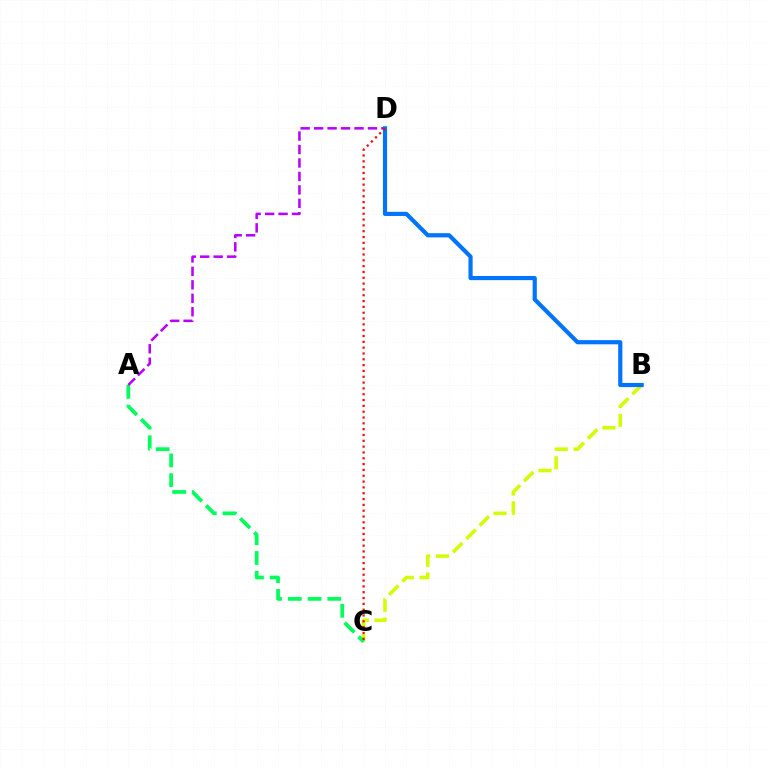{('B', 'C'): [{'color': '#d1ff00', 'line_style': 'dashed', 'thickness': 2.56}], ('A', 'C'): [{'color': '#00ff5c', 'line_style': 'dashed', 'thickness': 2.68}], ('A', 'D'): [{'color': '#b900ff', 'line_style': 'dashed', 'thickness': 1.83}], ('B', 'D'): [{'color': '#0074ff', 'line_style': 'solid', 'thickness': 3.0}], ('C', 'D'): [{'color': '#ff0000', 'line_style': 'dotted', 'thickness': 1.58}]}